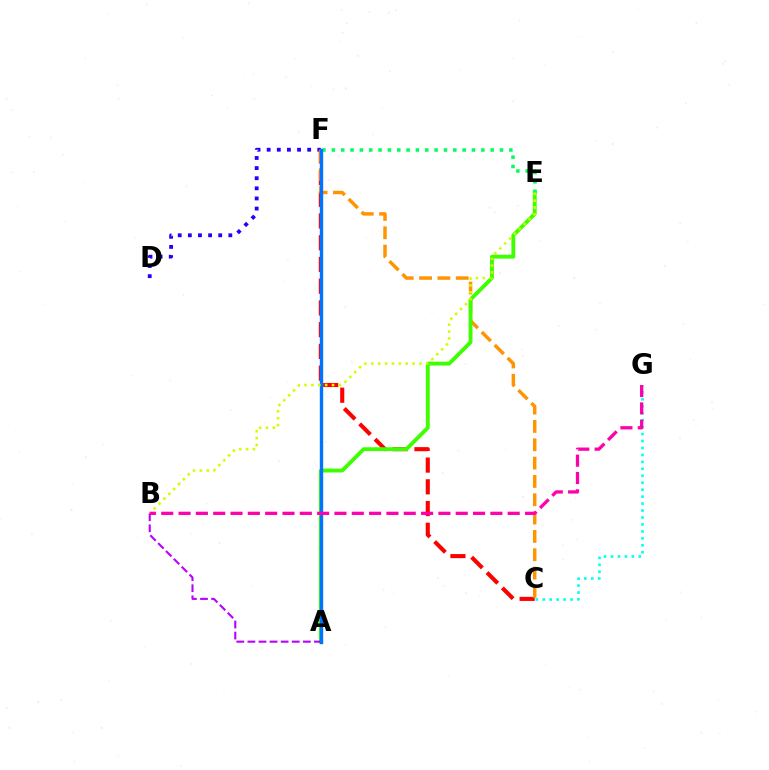{('D', 'F'): [{'color': '#2500ff', 'line_style': 'dotted', 'thickness': 2.75}], ('C', 'F'): [{'color': '#ff0000', 'line_style': 'dashed', 'thickness': 2.95}, {'color': '#ff9400', 'line_style': 'dashed', 'thickness': 2.49}], ('A', 'E'): [{'color': '#3dff00', 'line_style': 'solid', 'thickness': 2.78}], ('A', 'B'): [{'color': '#b900ff', 'line_style': 'dashed', 'thickness': 1.51}], ('E', 'F'): [{'color': '#00ff5c', 'line_style': 'dotted', 'thickness': 2.54}], ('C', 'G'): [{'color': '#00fff6', 'line_style': 'dotted', 'thickness': 1.89}], ('A', 'F'): [{'color': '#0074ff', 'line_style': 'solid', 'thickness': 2.44}], ('B', 'E'): [{'color': '#d1ff00', 'line_style': 'dotted', 'thickness': 1.87}], ('B', 'G'): [{'color': '#ff00ac', 'line_style': 'dashed', 'thickness': 2.35}]}